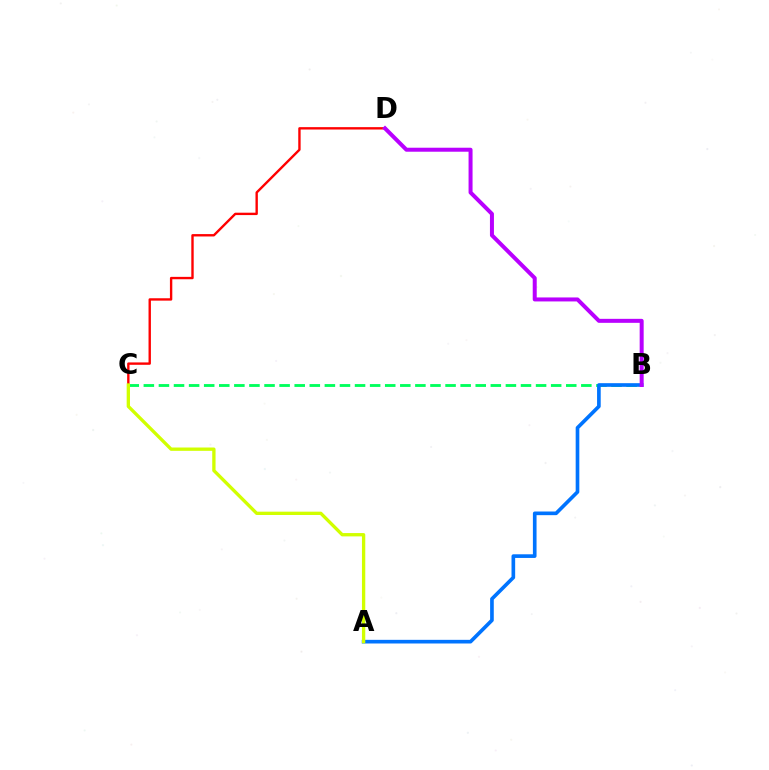{('B', 'C'): [{'color': '#00ff5c', 'line_style': 'dashed', 'thickness': 2.05}], ('A', 'B'): [{'color': '#0074ff', 'line_style': 'solid', 'thickness': 2.63}], ('C', 'D'): [{'color': '#ff0000', 'line_style': 'solid', 'thickness': 1.71}], ('B', 'D'): [{'color': '#b900ff', 'line_style': 'solid', 'thickness': 2.88}], ('A', 'C'): [{'color': '#d1ff00', 'line_style': 'solid', 'thickness': 2.39}]}